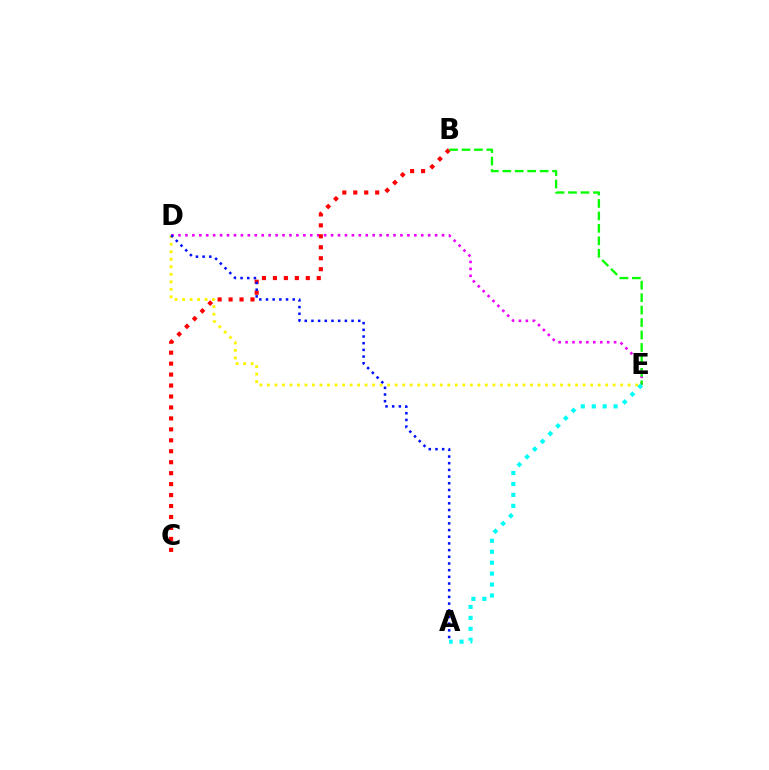{('D', 'E'): [{'color': '#ee00ff', 'line_style': 'dotted', 'thickness': 1.88}, {'color': '#fcf500', 'line_style': 'dotted', 'thickness': 2.04}], ('B', 'C'): [{'color': '#ff0000', 'line_style': 'dotted', 'thickness': 2.98}], ('B', 'E'): [{'color': '#08ff00', 'line_style': 'dashed', 'thickness': 1.69}], ('A', 'D'): [{'color': '#0010ff', 'line_style': 'dotted', 'thickness': 1.82}], ('A', 'E'): [{'color': '#00fff6', 'line_style': 'dotted', 'thickness': 2.97}]}